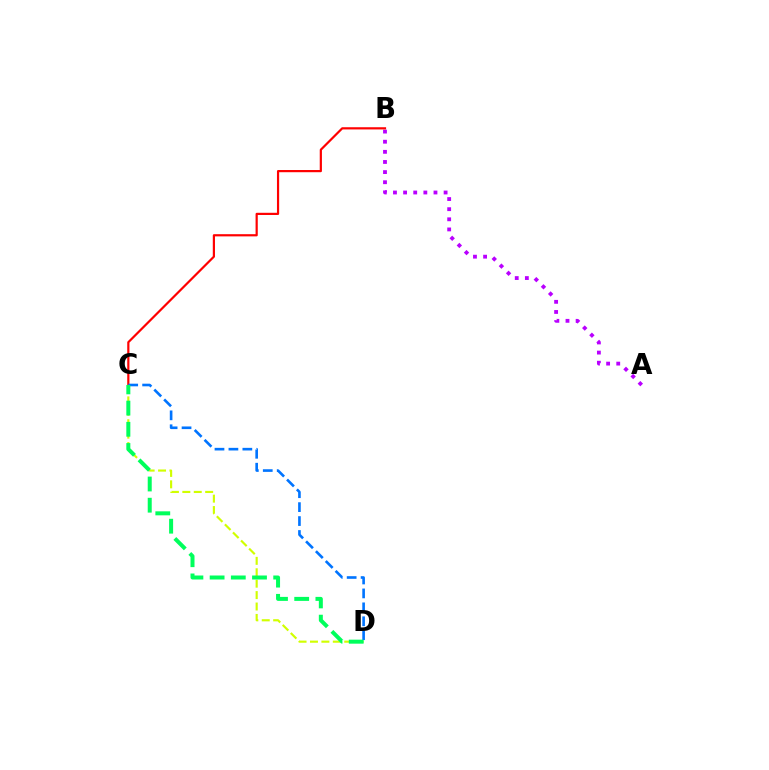{('A', 'B'): [{'color': '#b900ff', 'line_style': 'dotted', 'thickness': 2.75}], ('C', 'D'): [{'color': '#d1ff00', 'line_style': 'dashed', 'thickness': 1.55}, {'color': '#0074ff', 'line_style': 'dashed', 'thickness': 1.89}, {'color': '#00ff5c', 'line_style': 'dashed', 'thickness': 2.88}], ('B', 'C'): [{'color': '#ff0000', 'line_style': 'solid', 'thickness': 1.58}]}